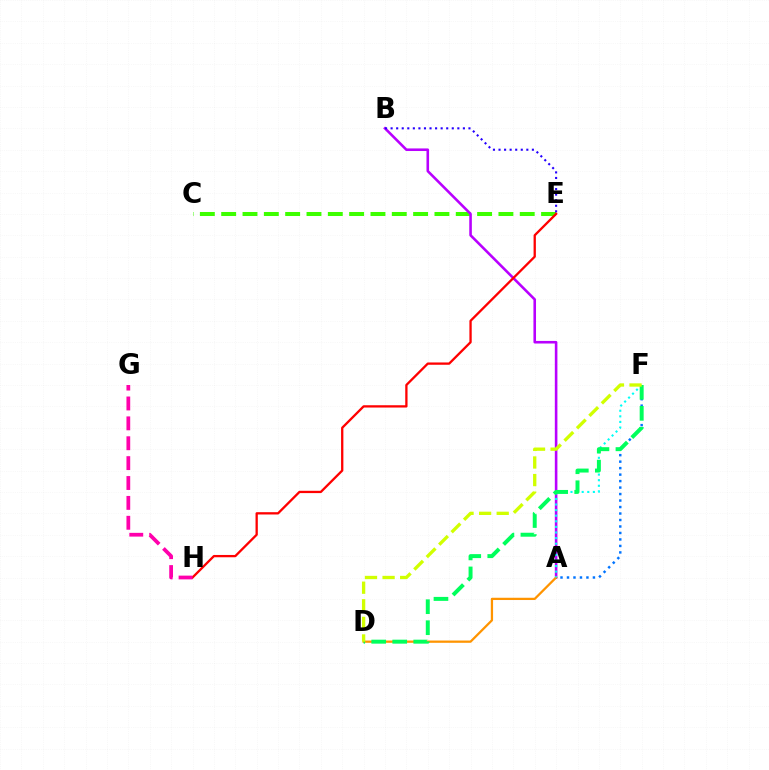{('C', 'E'): [{'color': '#3dff00', 'line_style': 'dashed', 'thickness': 2.9}], ('A', 'B'): [{'color': '#b900ff', 'line_style': 'solid', 'thickness': 1.86}], ('B', 'E'): [{'color': '#2500ff', 'line_style': 'dotted', 'thickness': 1.51}], ('A', 'D'): [{'color': '#ff9400', 'line_style': 'solid', 'thickness': 1.63}], ('A', 'F'): [{'color': '#0074ff', 'line_style': 'dotted', 'thickness': 1.76}, {'color': '#00fff6', 'line_style': 'dotted', 'thickness': 1.52}], ('D', 'F'): [{'color': '#00ff5c', 'line_style': 'dashed', 'thickness': 2.85}, {'color': '#d1ff00', 'line_style': 'dashed', 'thickness': 2.39}], ('E', 'H'): [{'color': '#ff0000', 'line_style': 'solid', 'thickness': 1.66}], ('G', 'H'): [{'color': '#ff00ac', 'line_style': 'dashed', 'thickness': 2.7}]}